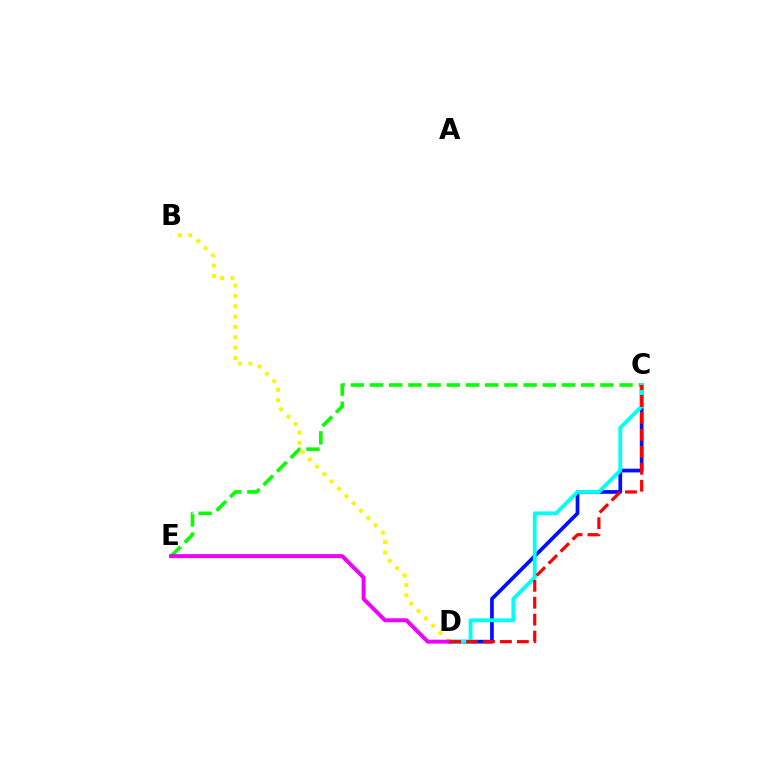{('C', 'E'): [{'color': '#08ff00', 'line_style': 'dashed', 'thickness': 2.61}], ('C', 'D'): [{'color': '#0010ff', 'line_style': 'solid', 'thickness': 2.68}, {'color': '#00fff6', 'line_style': 'solid', 'thickness': 2.76}, {'color': '#ff0000', 'line_style': 'dashed', 'thickness': 2.3}], ('B', 'D'): [{'color': '#fcf500', 'line_style': 'dotted', 'thickness': 2.81}], ('D', 'E'): [{'color': '#ee00ff', 'line_style': 'solid', 'thickness': 2.85}]}